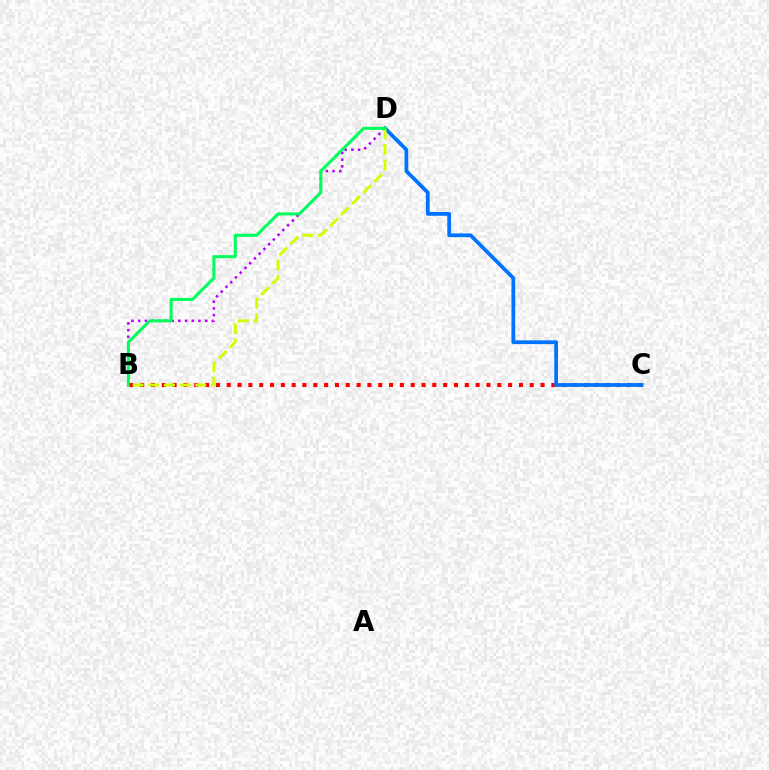{('B', 'D'): [{'color': '#b900ff', 'line_style': 'dotted', 'thickness': 1.82}, {'color': '#d1ff00', 'line_style': 'dashed', 'thickness': 2.13}, {'color': '#00ff5c', 'line_style': 'solid', 'thickness': 2.19}], ('B', 'C'): [{'color': '#ff0000', 'line_style': 'dotted', 'thickness': 2.94}], ('C', 'D'): [{'color': '#0074ff', 'line_style': 'solid', 'thickness': 2.71}]}